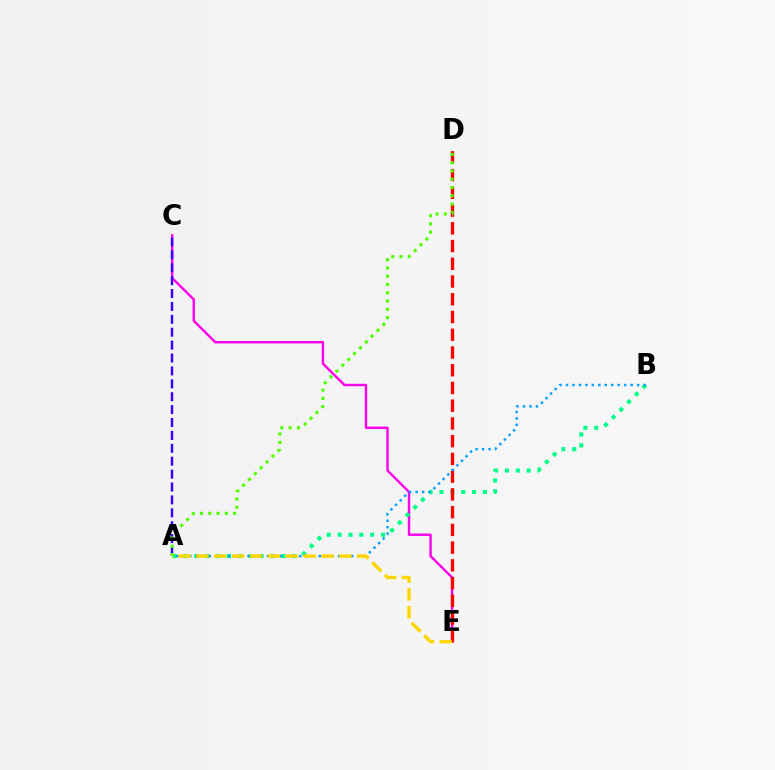{('C', 'E'): [{'color': '#ff00ed', 'line_style': 'solid', 'thickness': 1.74}], ('A', 'B'): [{'color': '#00ff86', 'line_style': 'dotted', 'thickness': 2.95}, {'color': '#009eff', 'line_style': 'dotted', 'thickness': 1.76}], ('A', 'C'): [{'color': '#3700ff', 'line_style': 'dashed', 'thickness': 1.75}], ('D', 'E'): [{'color': '#ff0000', 'line_style': 'dashed', 'thickness': 2.41}], ('A', 'D'): [{'color': '#4fff00', 'line_style': 'dotted', 'thickness': 2.25}], ('A', 'E'): [{'color': '#ffd500', 'line_style': 'dashed', 'thickness': 2.43}]}